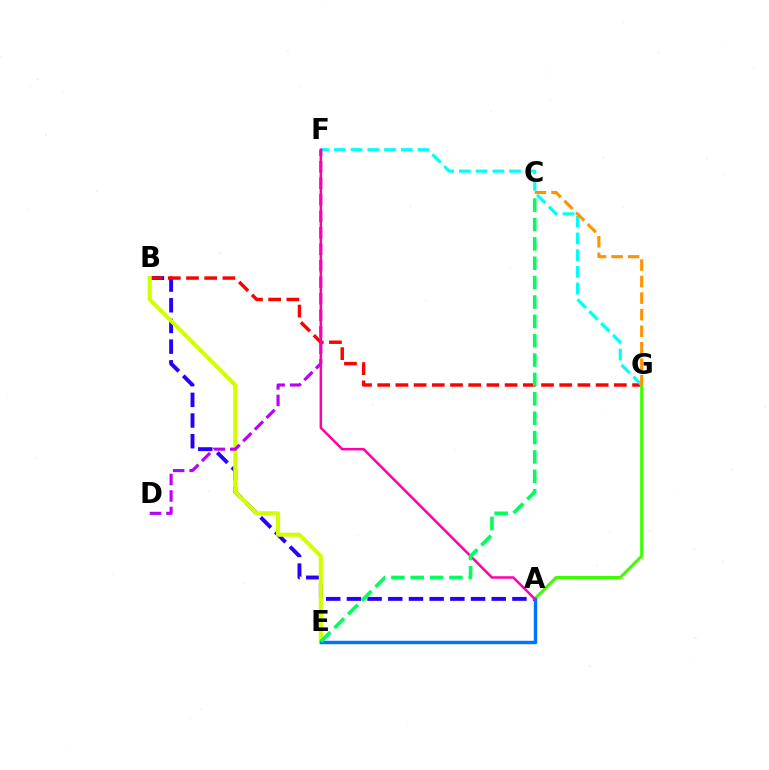{('A', 'B'): [{'color': '#2500ff', 'line_style': 'dashed', 'thickness': 2.81}], ('B', 'G'): [{'color': '#ff0000', 'line_style': 'dashed', 'thickness': 2.47}], ('A', 'G'): [{'color': '#3dff00', 'line_style': 'solid', 'thickness': 2.16}], ('F', 'G'): [{'color': '#00fff6', 'line_style': 'dashed', 'thickness': 2.27}], ('C', 'G'): [{'color': '#ff9400', 'line_style': 'dashed', 'thickness': 2.24}], ('B', 'E'): [{'color': '#d1ff00', 'line_style': 'solid', 'thickness': 2.94}], ('A', 'E'): [{'color': '#0074ff', 'line_style': 'solid', 'thickness': 2.48}], ('D', 'F'): [{'color': '#b900ff', 'line_style': 'dashed', 'thickness': 2.24}], ('A', 'F'): [{'color': '#ff00ac', 'line_style': 'solid', 'thickness': 1.8}], ('C', 'E'): [{'color': '#00ff5c', 'line_style': 'dashed', 'thickness': 2.63}]}